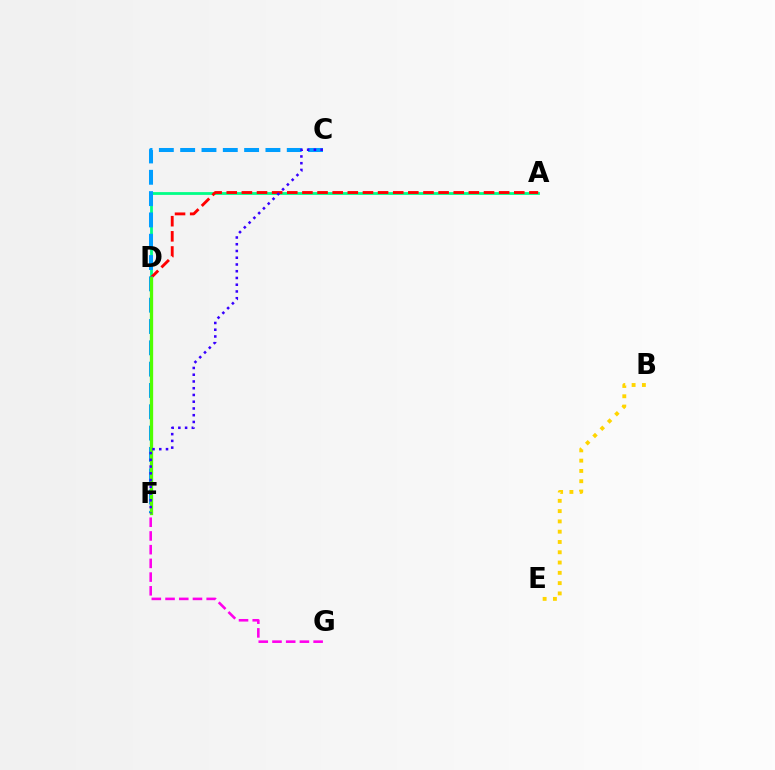{('A', 'D'): [{'color': '#00ff86', 'line_style': 'solid', 'thickness': 2.01}, {'color': '#ff0000', 'line_style': 'dashed', 'thickness': 2.06}], ('B', 'E'): [{'color': '#ffd500', 'line_style': 'dotted', 'thickness': 2.79}], ('C', 'F'): [{'color': '#009eff', 'line_style': 'dashed', 'thickness': 2.9}, {'color': '#3700ff', 'line_style': 'dotted', 'thickness': 1.83}], ('F', 'G'): [{'color': '#ff00ed', 'line_style': 'dashed', 'thickness': 1.86}], ('D', 'F'): [{'color': '#4fff00', 'line_style': 'solid', 'thickness': 2.36}]}